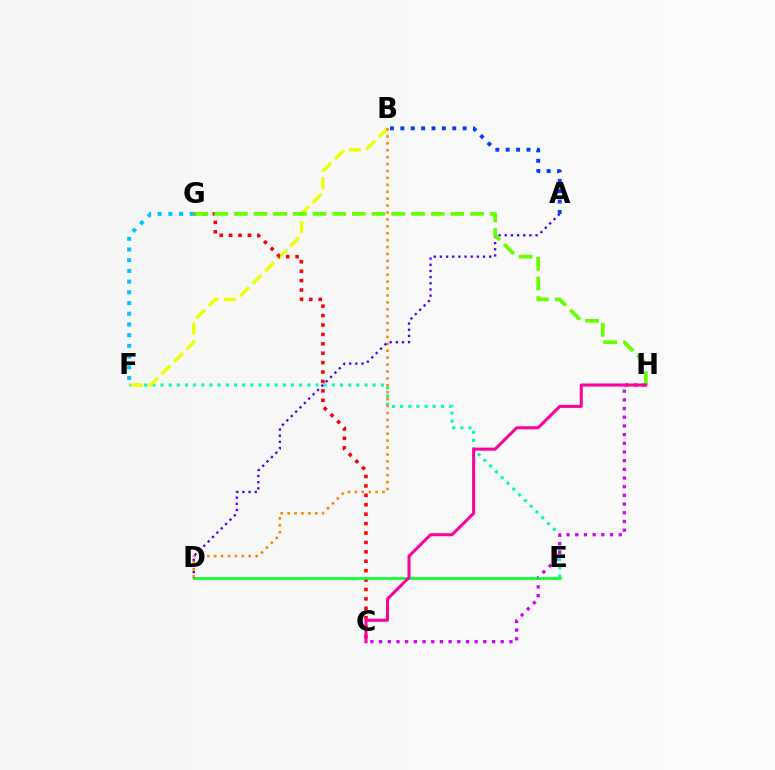{('E', 'F'): [{'color': '#00ffaf', 'line_style': 'dotted', 'thickness': 2.22}], ('B', 'F'): [{'color': '#eeff00', 'line_style': 'dashed', 'thickness': 2.4}], ('C', 'H'): [{'color': '#d600ff', 'line_style': 'dotted', 'thickness': 2.36}, {'color': '#ff00a0', 'line_style': 'solid', 'thickness': 2.18}], ('C', 'G'): [{'color': '#ff0000', 'line_style': 'dotted', 'thickness': 2.56}], ('D', 'E'): [{'color': '#00ff27', 'line_style': 'solid', 'thickness': 1.89}], ('B', 'D'): [{'color': '#ff8800', 'line_style': 'dotted', 'thickness': 1.88}], ('A', 'D'): [{'color': '#4f00ff', 'line_style': 'dotted', 'thickness': 1.67}], ('A', 'B'): [{'color': '#003fff', 'line_style': 'dotted', 'thickness': 2.82}], ('F', 'G'): [{'color': '#00c7ff', 'line_style': 'dotted', 'thickness': 2.91}], ('G', 'H'): [{'color': '#66ff00', 'line_style': 'dashed', 'thickness': 2.67}]}